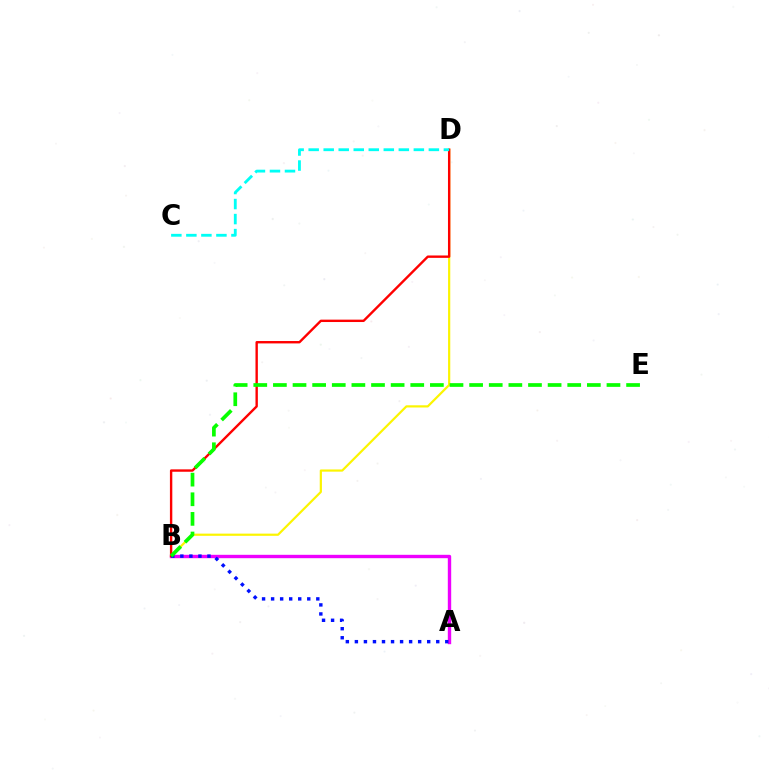{('A', 'B'): [{'color': '#ee00ff', 'line_style': 'solid', 'thickness': 2.44}, {'color': '#0010ff', 'line_style': 'dotted', 'thickness': 2.46}], ('B', 'D'): [{'color': '#fcf500', 'line_style': 'solid', 'thickness': 1.58}, {'color': '#ff0000', 'line_style': 'solid', 'thickness': 1.72}], ('B', 'E'): [{'color': '#08ff00', 'line_style': 'dashed', 'thickness': 2.67}], ('C', 'D'): [{'color': '#00fff6', 'line_style': 'dashed', 'thickness': 2.04}]}